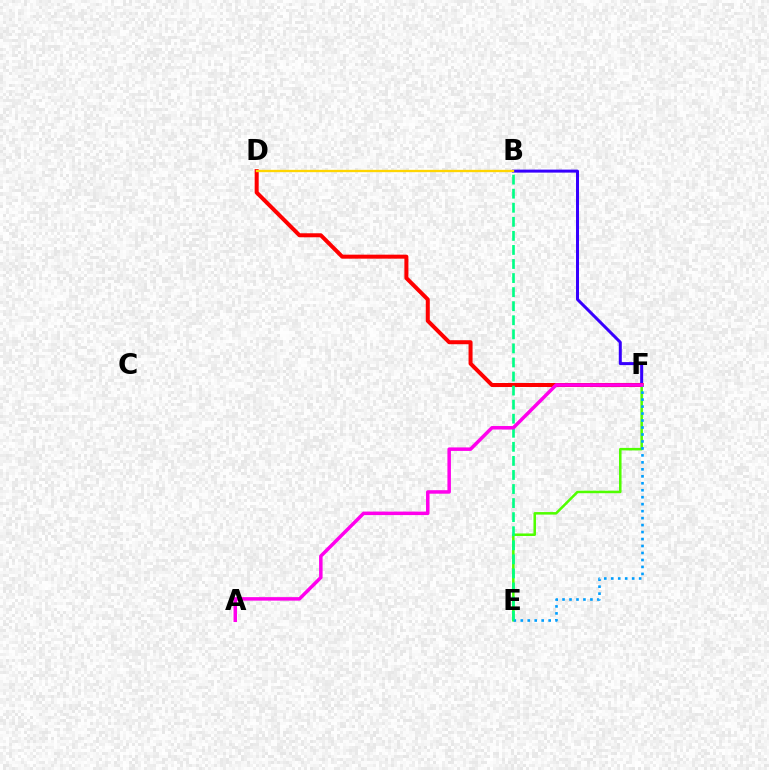{('E', 'F'): [{'color': '#4fff00', 'line_style': 'solid', 'thickness': 1.82}, {'color': '#009eff', 'line_style': 'dotted', 'thickness': 1.89}], ('B', 'F'): [{'color': '#3700ff', 'line_style': 'solid', 'thickness': 2.16}], ('D', 'F'): [{'color': '#ff0000', 'line_style': 'solid', 'thickness': 2.89}], ('B', 'E'): [{'color': '#00ff86', 'line_style': 'dashed', 'thickness': 1.91}], ('B', 'D'): [{'color': '#ffd500', 'line_style': 'solid', 'thickness': 1.68}], ('A', 'F'): [{'color': '#ff00ed', 'line_style': 'solid', 'thickness': 2.52}]}